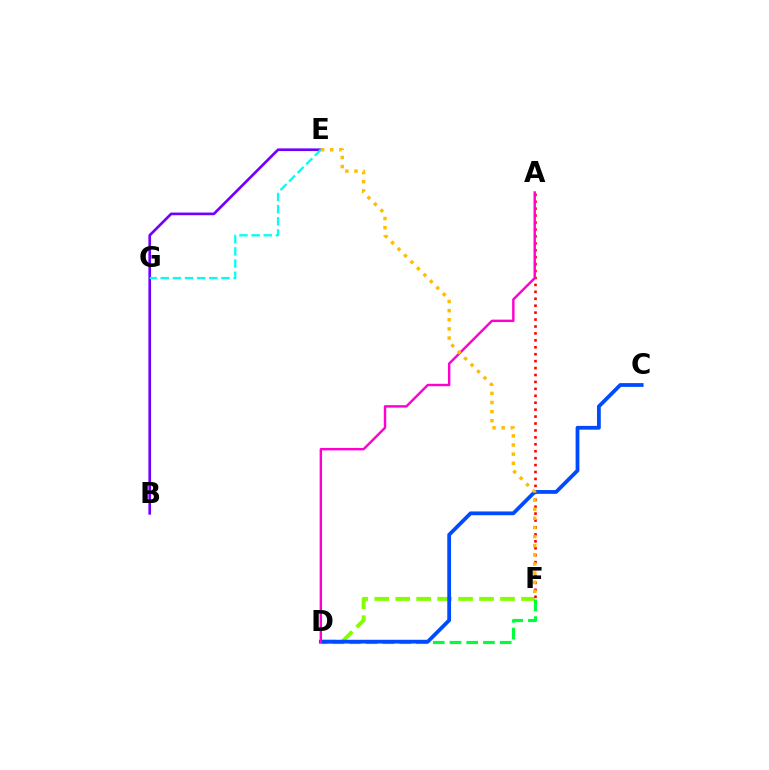{('D', 'F'): [{'color': '#84ff00', 'line_style': 'dashed', 'thickness': 2.85}, {'color': '#00ff39', 'line_style': 'dashed', 'thickness': 2.27}], ('B', 'E'): [{'color': '#7200ff', 'line_style': 'solid', 'thickness': 1.92}], ('A', 'F'): [{'color': '#ff0000', 'line_style': 'dotted', 'thickness': 1.88}], ('C', 'D'): [{'color': '#004bff', 'line_style': 'solid', 'thickness': 2.72}], ('A', 'D'): [{'color': '#ff00cf', 'line_style': 'solid', 'thickness': 1.75}], ('E', 'G'): [{'color': '#00fff6', 'line_style': 'dashed', 'thickness': 1.65}], ('E', 'F'): [{'color': '#ffbd00', 'line_style': 'dotted', 'thickness': 2.48}]}